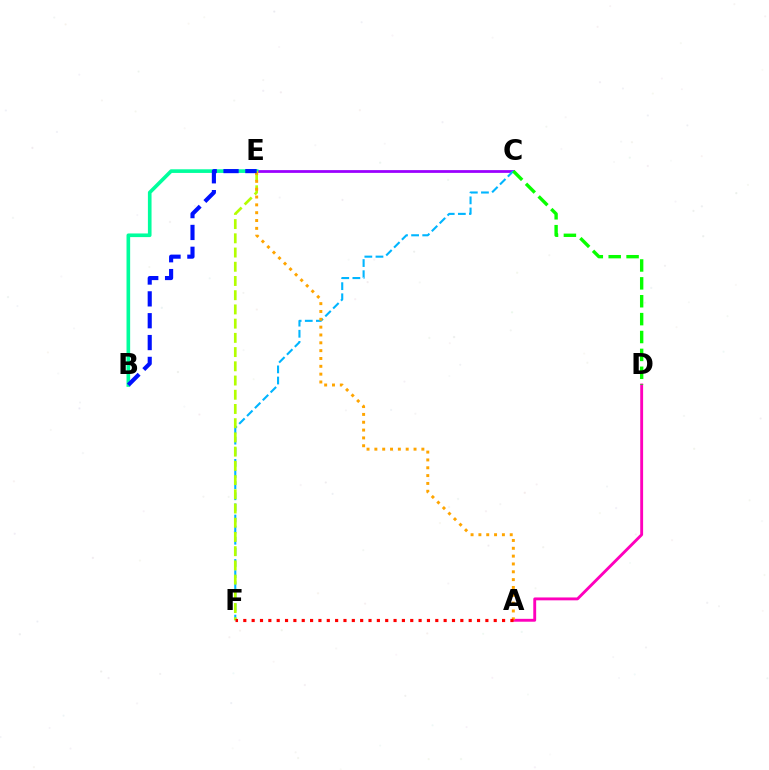{('A', 'D'): [{'color': '#ff00bd', 'line_style': 'solid', 'thickness': 2.07}], ('C', 'E'): [{'color': '#9b00ff', 'line_style': 'solid', 'thickness': 1.98}], ('C', 'F'): [{'color': '#00b5ff', 'line_style': 'dashed', 'thickness': 1.51}], ('B', 'E'): [{'color': '#00ff9d', 'line_style': 'solid', 'thickness': 2.62}, {'color': '#0010ff', 'line_style': 'dashed', 'thickness': 2.97}], ('E', 'F'): [{'color': '#b3ff00', 'line_style': 'dashed', 'thickness': 1.93}], ('A', 'E'): [{'color': '#ffa500', 'line_style': 'dotted', 'thickness': 2.13}], ('A', 'F'): [{'color': '#ff0000', 'line_style': 'dotted', 'thickness': 2.27}], ('C', 'D'): [{'color': '#08ff00', 'line_style': 'dashed', 'thickness': 2.43}]}